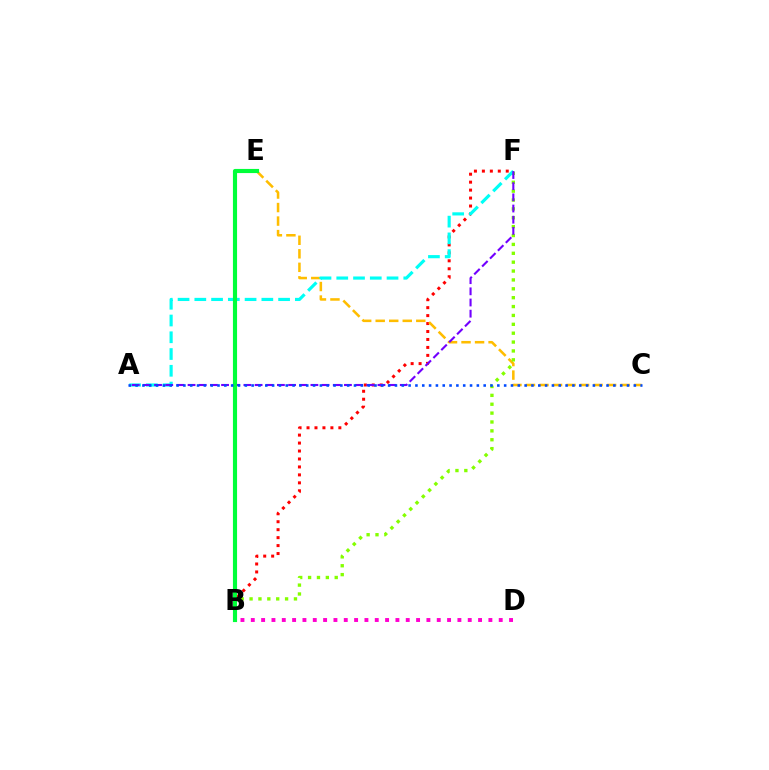{('B', 'F'): [{'color': '#ff0000', 'line_style': 'dotted', 'thickness': 2.16}, {'color': '#84ff00', 'line_style': 'dotted', 'thickness': 2.41}], ('C', 'E'): [{'color': '#ffbd00', 'line_style': 'dashed', 'thickness': 1.84}], ('B', 'D'): [{'color': '#ff00cf', 'line_style': 'dotted', 'thickness': 2.81}], ('A', 'F'): [{'color': '#00fff6', 'line_style': 'dashed', 'thickness': 2.28}, {'color': '#7200ff', 'line_style': 'dashed', 'thickness': 1.52}], ('B', 'E'): [{'color': '#00ff39', 'line_style': 'solid', 'thickness': 2.98}], ('A', 'C'): [{'color': '#004bff', 'line_style': 'dotted', 'thickness': 1.85}]}